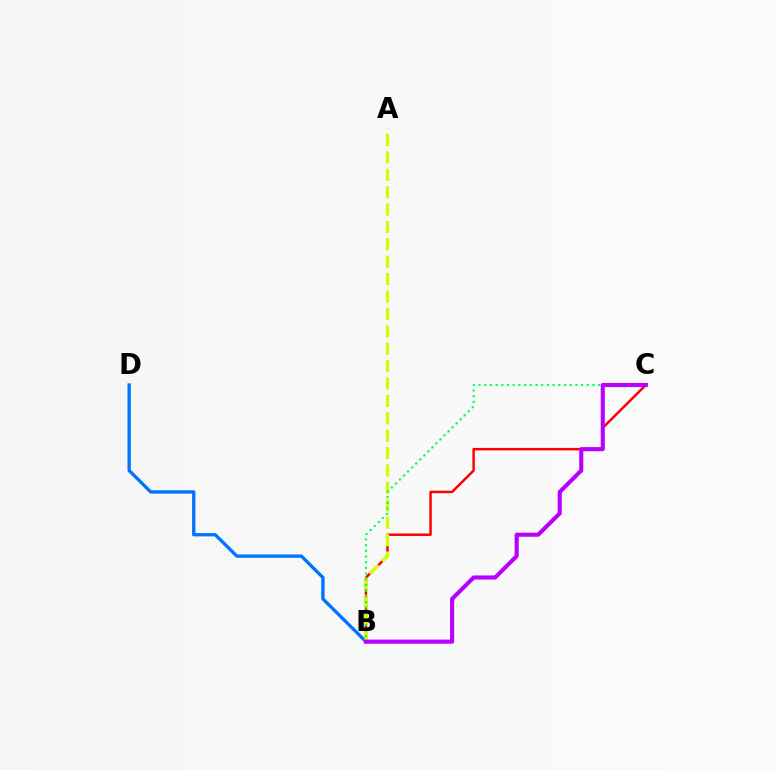{('B', 'D'): [{'color': '#0074ff', 'line_style': 'solid', 'thickness': 2.4}], ('B', 'C'): [{'color': '#ff0000', 'line_style': 'solid', 'thickness': 1.78}, {'color': '#00ff5c', 'line_style': 'dotted', 'thickness': 1.55}, {'color': '#b900ff', 'line_style': 'solid', 'thickness': 2.95}], ('A', 'B'): [{'color': '#d1ff00', 'line_style': 'dashed', 'thickness': 2.36}]}